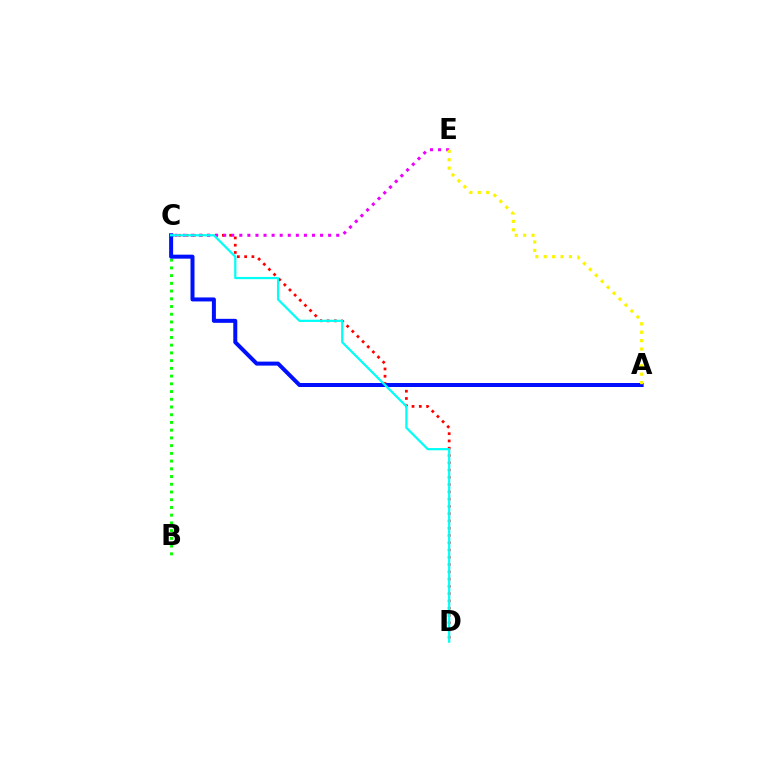{('C', 'D'): [{'color': '#ff0000', 'line_style': 'dotted', 'thickness': 1.98}, {'color': '#00fff6', 'line_style': 'solid', 'thickness': 1.6}], ('B', 'C'): [{'color': '#08ff00', 'line_style': 'dotted', 'thickness': 2.1}], ('C', 'E'): [{'color': '#ee00ff', 'line_style': 'dotted', 'thickness': 2.19}], ('A', 'C'): [{'color': '#0010ff', 'line_style': 'solid', 'thickness': 2.88}], ('A', 'E'): [{'color': '#fcf500', 'line_style': 'dotted', 'thickness': 2.28}]}